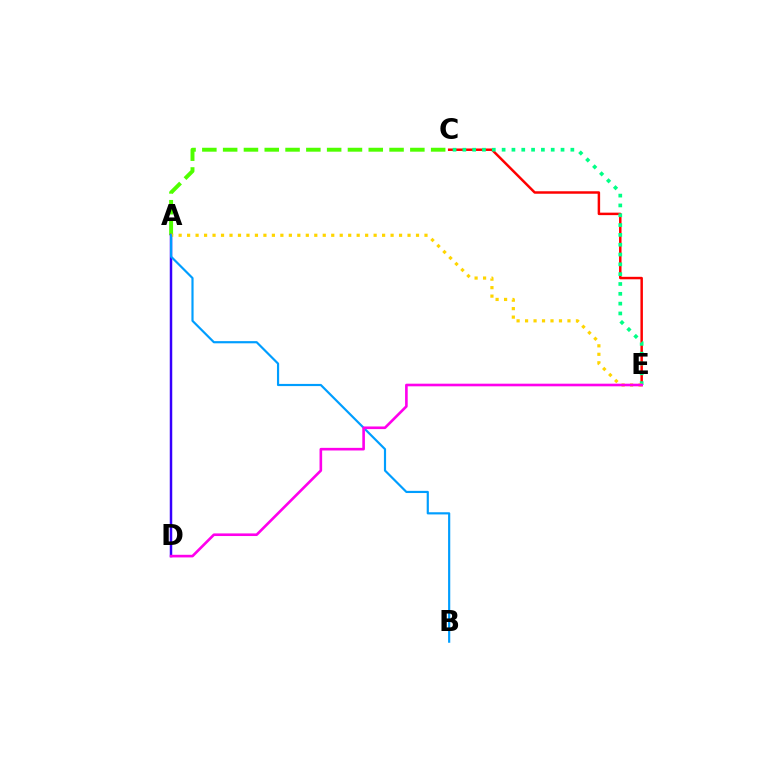{('C', 'E'): [{'color': '#ff0000', 'line_style': 'solid', 'thickness': 1.78}, {'color': '#00ff86', 'line_style': 'dotted', 'thickness': 2.67}], ('A', 'C'): [{'color': '#4fff00', 'line_style': 'dashed', 'thickness': 2.83}], ('A', 'D'): [{'color': '#3700ff', 'line_style': 'solid', 'thickness': 1.79}], ('A', 'E'): [{'color': '#ffd500', 'line_style': 'dotted', 'thickness': 2.3}], ('A', 'B'): [{'color': '#009eff', 'line_style': 'solid', 'thickness': 1.57}], ('D', 'E'): [{'color': '#ff00ed', 'line_style': 'solid', 'thickness': 1.89}]}